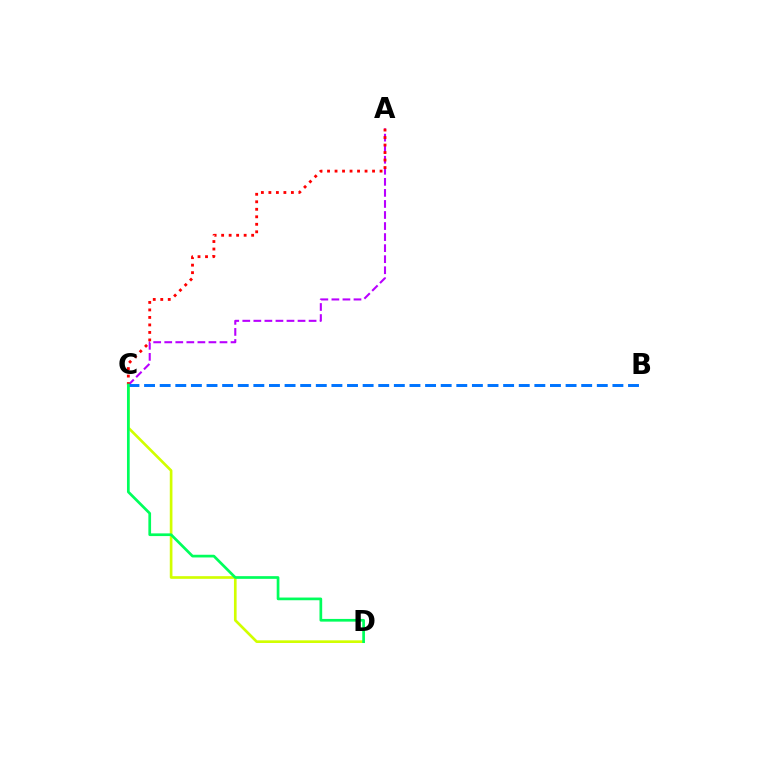{('C', 'D'): [{'color': '#d1ff00', 'line_style': 'solid', 'thickness': 1.92}, {'color': '#00ff5c', 'line_style': 'solid', 'thickness': 1.95}], ('A', 'C'): [{'color': '#b900ff', 'line_style': 'dashed', 'thickness': 1.5}, {'color': '#ff0000', 'line_style': 'dotted', 'thickness': 2.04}], ('B', 'C'): [{'color': '#0074ff', 'line_style': 'dashed', 'thickness': 2.12}]}